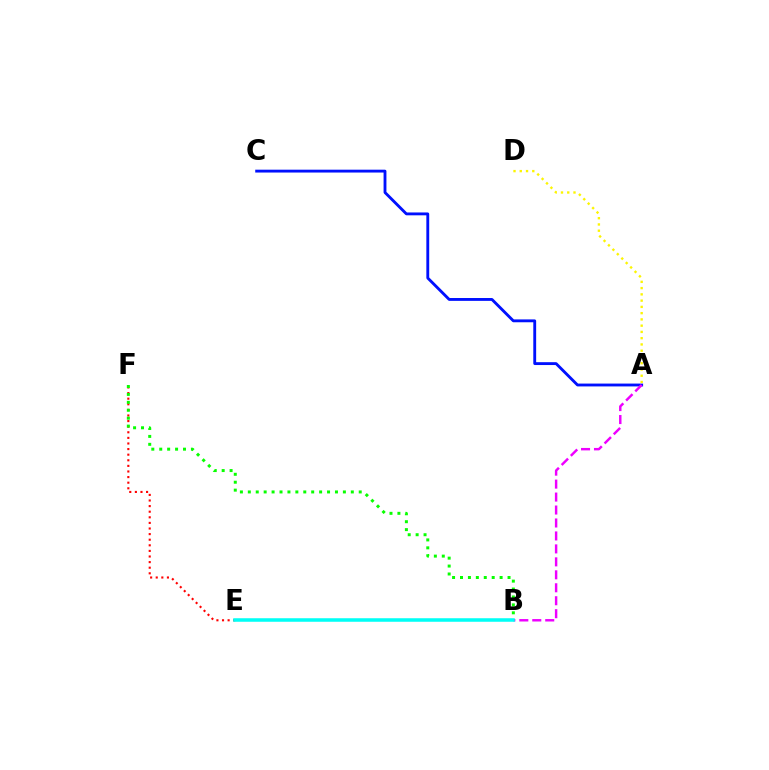{('A', 'C'): [{'color': '#0010ff', 'line_style': 'solid', 'thickness': 2.06}], ('E', 'F'): [{'color': '#ff0000', 'line_style': 'dotted', 'thickness': 1.52}], ('A', 'D'): [{'color': '#fcf500', 'line_style': 'dotted', 'thickness': 1.7}], ('B', 'F'): [{'color': '#08ff00', 'line_style': 'dotted', 'thickness': 2.15}], ('A', 'B'): [{'color': '#ee00ff', 'line_style': 'dashed', 'thickness': 1.76}], ('B', 'E'): [{'color': '#00fff6', 'line_style': 'solid', 'thickness': 2.55}]}